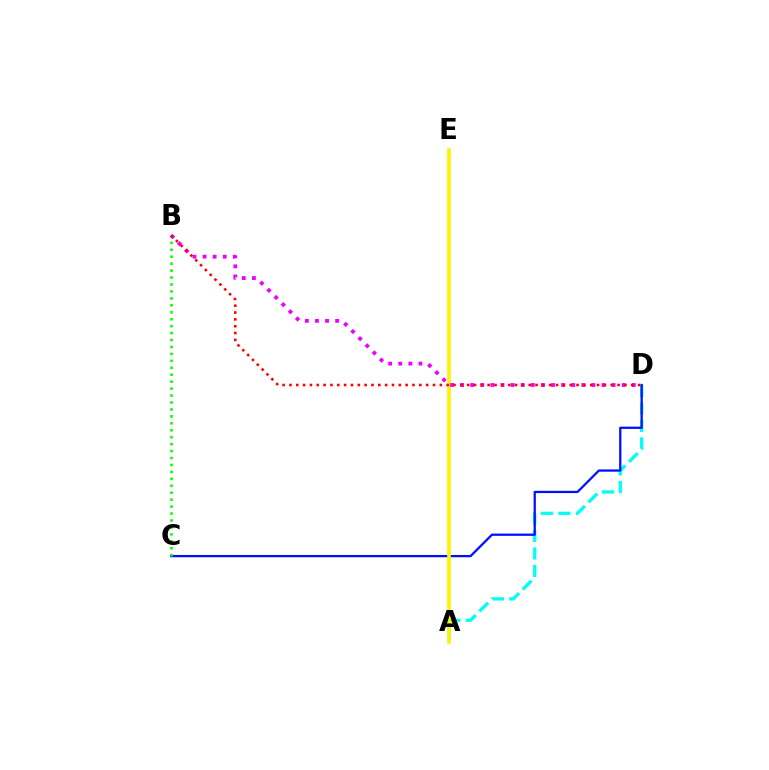{('A', 'D'): [{'color': '#00fff6', 'line_style': 'dashed', 'thickness': 2.37}], ('C', 'D'): [{'color': '#0010ff', 'line_style': 'solid', 'thickness': 1.63}], ('B', 'C'): [{'color': '#08ff00', 'line_style': 'dotted', 'thickness': 1.89}], ('A', 'E'): [{'color': '#fcf500', 'line_style': 'solid', 'thickness': 2.6}], ('B', 'D'): [{'color': '#ee00ff', 'line_style': 'dotted', 'thickness': 2.74}, {'color': '#ff0000', 'line_style': 'dotted', 'thickness': 1.86}]}